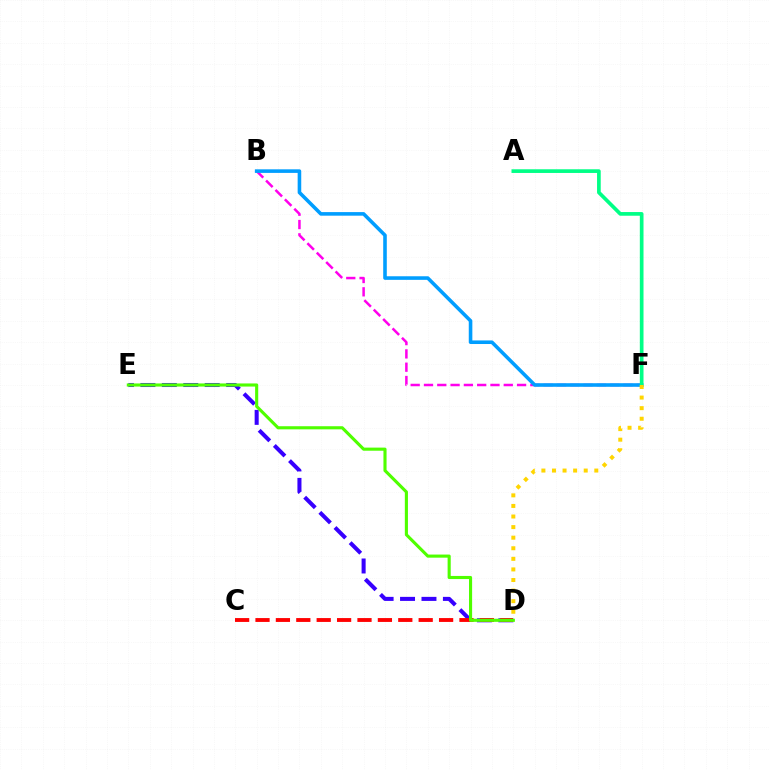{('D', 'E'): [{'color': '#3700ff', 'line_style': 'dashed', 'thickness': 2.91}, {'color': '#4fff00', 'line_style': 'solid', 'thickness': 2.24}], ('C', 'D'): [{'color': '#ff0000', 'line_style': 'dashed', 'thickness': 2.77}], ('B', 'F'): [{'color': '#ff00ed', 'line_style': 'dashed', 'thickness': 1.81}, {'color': '#009eff', 'line_style': 'solid', 'thickness': 2.58}], ('A', 'F'): [{'color': '#00ff86', 'line_style': 'solid', 'thickness': 2.65}], ('D', 'F'): [{'color': '#ffd500', 'line_style': 'dotted', 'thickness': 2.87}]}